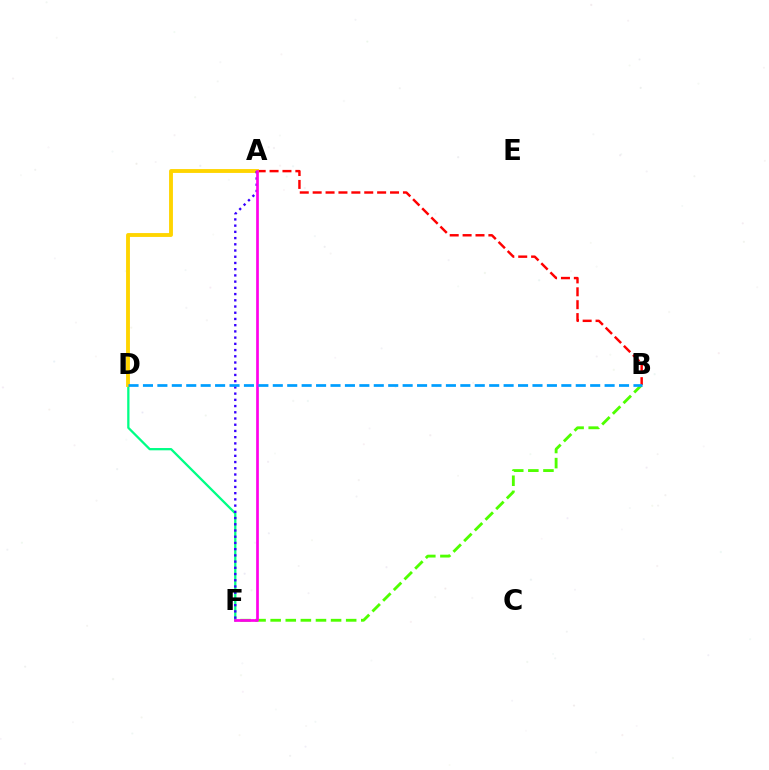{('A', 'B'): [{'color': '#ff0000', 'line_style': 'dashed', 'thickness': 1.75}], ('B', 'F'): [{'color': '#4fff00', 'line_style': 'dashed', 'thickness': 2.05}], ('D', 'F'): [{'color': '#00ff86', 'line_style': 'solid', 'thickness': 1.64}], ('A', 'D'): [{'color': '#ffd500', 'line_style': 'solid', 'thickness': 2.78}], ('A', 'F'): [{'color': '#3700ff', 'line_style': 'dotted', 'thickness': 1.69}, {'color': '#ff00ed', 'line_style': 'solid', 'thickness': 1.94}], ('B', 'D'): [{'color': '#009eff', 'line_style': 'dashed', 'thickness': 1.96}]}